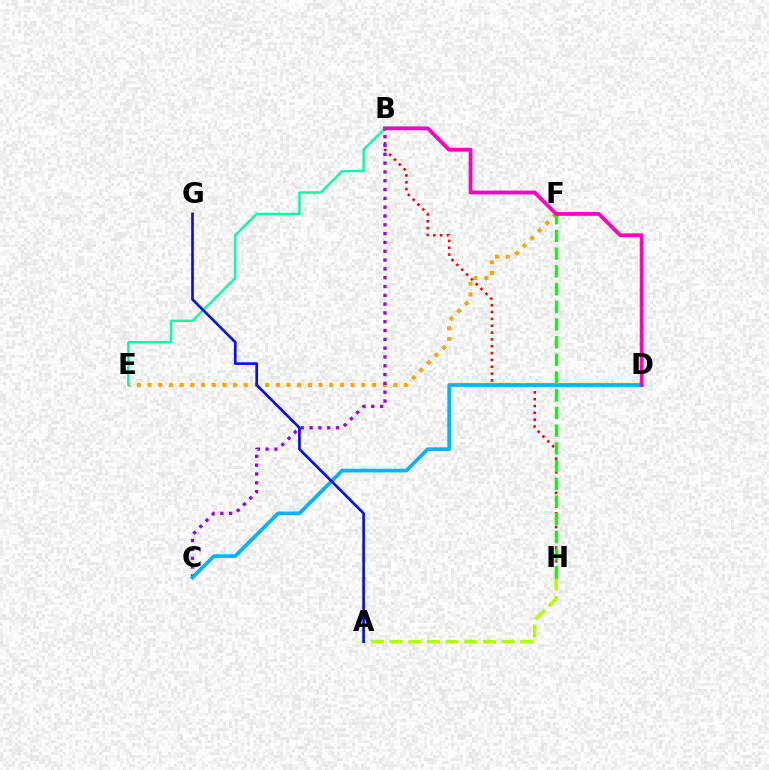{('B', 'H'): [{'color': '#ff0000', 'line_style': 'dotted', 'thickness': 1.86}], ('E', 'F'): [{'color': '#ffa500', 'line_style': 'dotted', 'thickness': 2.9}], ('B', 'C'): [{'color': '#9b00ff', 'line_style': 'dotted', 'thickness': 2.39}], ('A', 'H'): [{'color': '#b3ff00', 'line_style': 'dashed', 'thickness': 2.53}], ('C', 'D'): [{'color': '#00b5ff', 'line_style': 'solid', 'thickness': 2.66}], ('B', 'E'): [{'color': '#00ff9d', 'line_style': 'solid', 'thickness': 1.68}], ('F', 'H'): [{'color': '#08ff00', 'line_style': 'dashed', 'thickness': 2.41}], ('B', 'D'): [{'color': '#ff00bd', 'line_style': 'solid', 'thickness': 2.74}], ('A', 'G'): [{'color': '#0010ff', 'line_style': 'solid', 'thickness': 1.93}]}